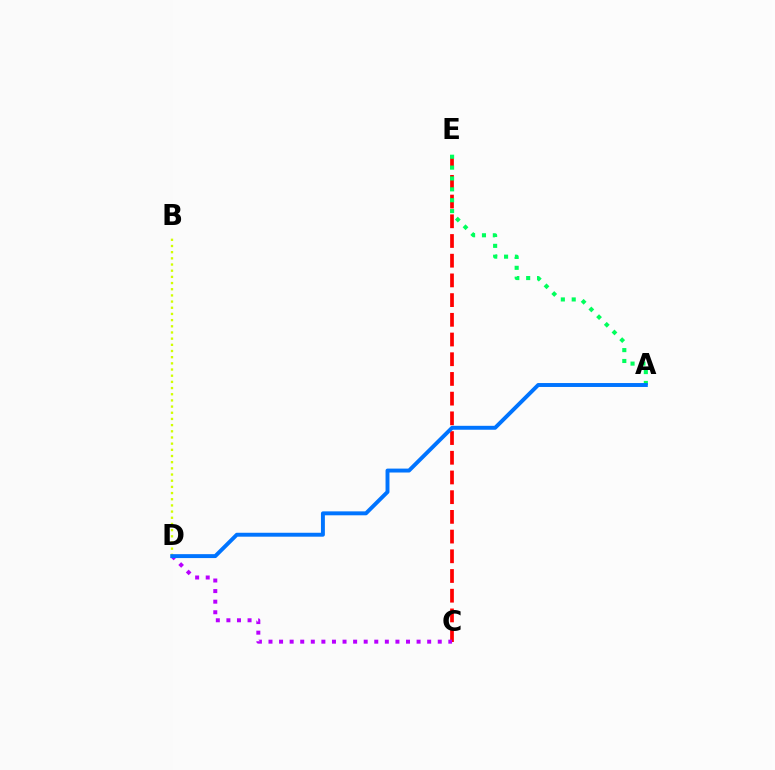{('C', 'E'): [{'color': '#ff0000', 'line_style': 'dashed', 'thickness': 2.68}], ('A', 'E'): [{'color': '#00ff5c', 'line_style': 'dotted', 'thickness': 2.95}], ('C', 'D'): [{'color': '#b900ff', 'line_style': 'dotted', 'thickness': 2.87}], ('B', 'D'): [{'color': '#d1ff00', 'line_style': 'dotted', 'thickness': 1.68}], ('A', 'D'): [{'color': '#0074ff', 'line_style': 'solid', 'thickness': 2.83}]}